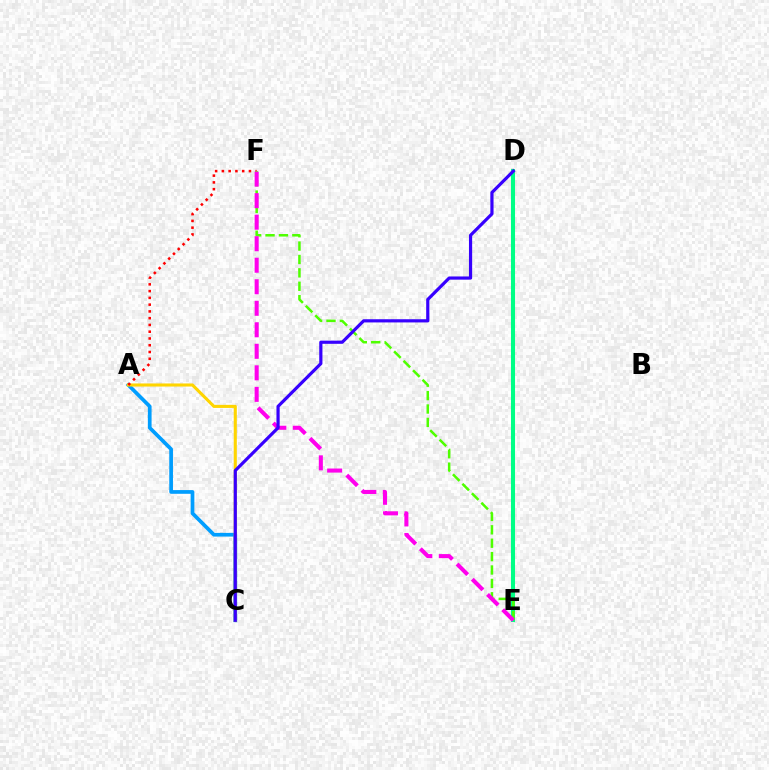{('A', 'C'): [{'color': '#009eff', 'line_style': 'solid', 'thickness': 2.67}, {'color': '#ffd500', 'line_style': 'solid', 'thickness': 2.22}], ('D', 'E'): [{'color': '#00ff86', 'line_style': 'solid', 'thickness': 2.92}], ('A', 'F'): [{'color': '#ff0000', 'line_style': 'dotted', 'thickness': 1.84}], ('E', 'F'): [{'color': '#4fff00', 'line_style': 'dashed', 'thickness': 1.82}, {'color': '#ff00ed', 'line_style': 'dashed', 'thickness': 2.92}], ('C', 'D'): [{'color': '#3700ff', 'line_style': 'solid', 'thickness': 2.3}]}